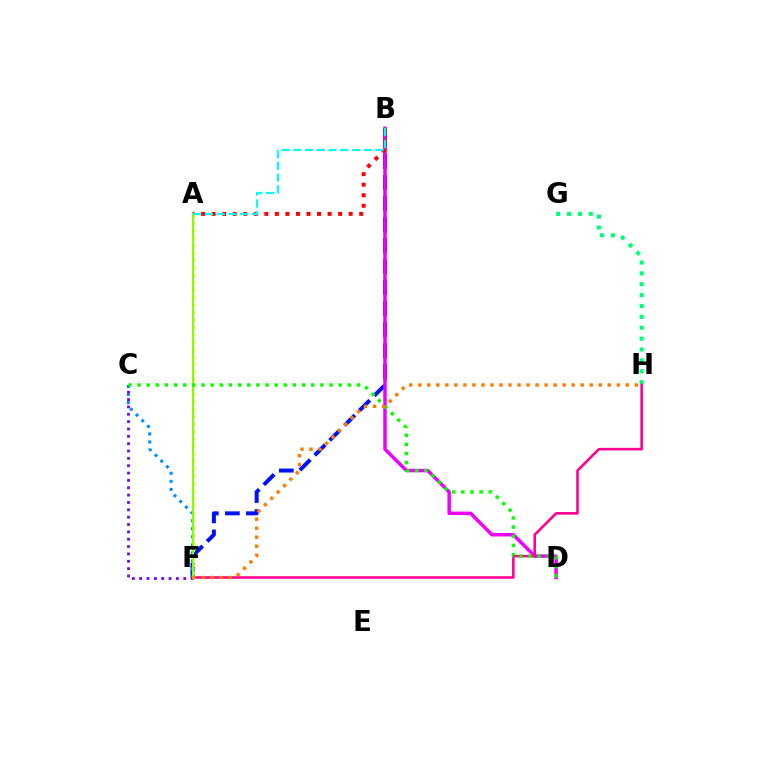{('G', 'H'): [{'color': '#00ff74', 'line_style': 'dotted', 'thickness': 2.95}], ('B', 'F'): [{'color': '#0010ff', 'line_style': 'dashed', 'thickness': 2.86}], ('B', 'D'): [{'color': '#ee00ff', 'line_style': 'solid', 'thickness': 2.51}], ('A', 'B'): [{'color': '#ff0000', 'line_style': 'dotted', 'thickness': 2.86}, {'color': '#00fff6', 'line_style': 'dashed', 'thickness': 1.59}], ('C', 'F'): [{'color': '#008cff', 'line_style': 'dotted', 'thickness': 2.18}, {'color': '#7200ff', 'line_style': 'dotted', 'thickness': 2.0}], ('F', 'H'): [{'color': '#ff0094', 'line_style': 'solid', 'thickness': 1.87}, {'color': '#ff7c00', 'line_style': 'dotted', 'thickness': 2.45}], ('A', 'F'): [{'color': '#fcf500', 'line_style': 'dotted', 'thickness': 2.02}, {'color': '#84ff00', 'line_style': 'solid', 'thickness': 1.53}], ('C', 'D'): [{'color': '#08ff00', 'line_style': 'dotted', 'thickness': 2.48}]}